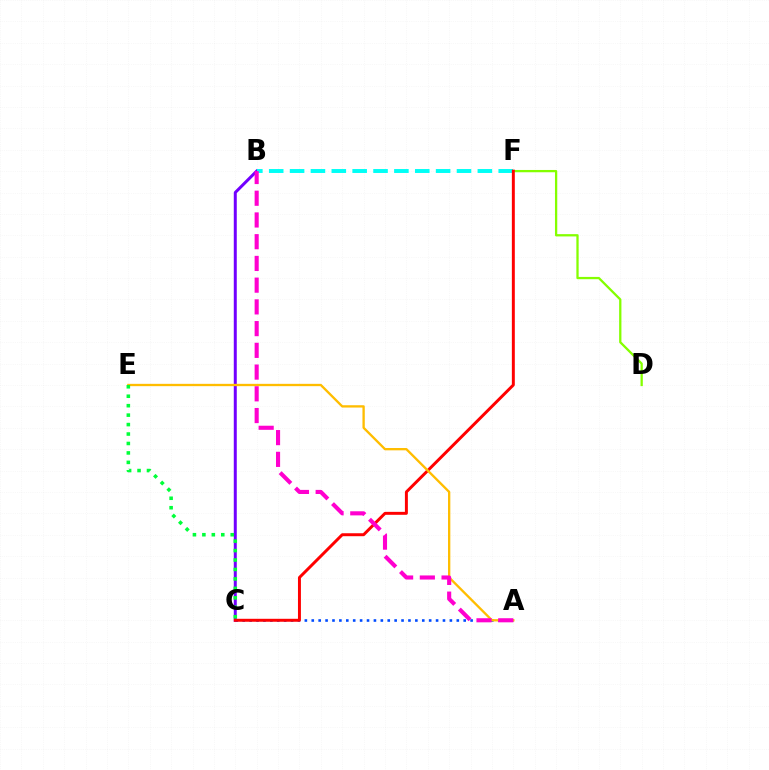{('A', 'C'): [{'color': '#004bff', 'line_style': 'dotted', 'thickness': 1.88}], ('B', 'C'): [{'color': '#7200ff', 'line_style': 'solid', 'thickness': 2.15}], ('B', 'F'): [{'color': '#00fff6', 'line_style': 'dashed', 'thickness': 2.83}], ('D', 'F'): [{'color': '#84ff00', 'line_style': 'solid', 'thickness': 1.64}], ('C', 'F'): [{'color': '#ff0000', 'line_style': 'solid', 'thickness': 2.13}], ('A', 'E'): [{'color': '#ffbd00', 'line_style': 'solid', 'thickness': 1.67}], ('C', 'E'): [{'color': '#00ff39', 'line_style': 'dotted', 'thickness': 2.57}], ('A', 'B'): [{'color': '#ff00cf', 'line_style': 'dashed', 'thickness': 2.95}]}